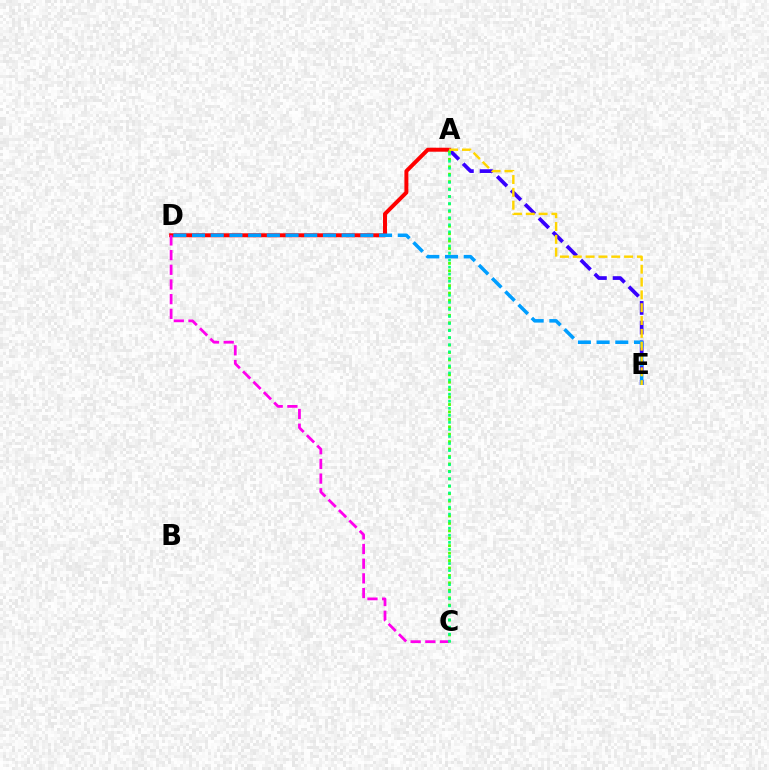{('A', 'D'): [{'color': '#ff0000', 'line_style': 'solid', 'thickness': 2.86}], ('C', 'D'): [{'color': '#ff00ed', 'line_style': 'dashed', 'thickness': 2.0}], ('A', 'E'): [{'color': '#3700ff', 'line_style': 'dashed', 'thickness': 2.68}, {'color': '#ffd500', 'line_style': 'dashed', 'thickness': 1.74}], ('A', 'C'): [{'color': '#4fff00', 'line_style': 'dotted', 'thickness': 2.02}, {'color': '#00ff86', 'line_style': 'dotted', 'thickness': 1.92}], ('D', 'E'): [{'color': '#009eff', 'line_style': 'dashed', 'thickness': 2.54}]}